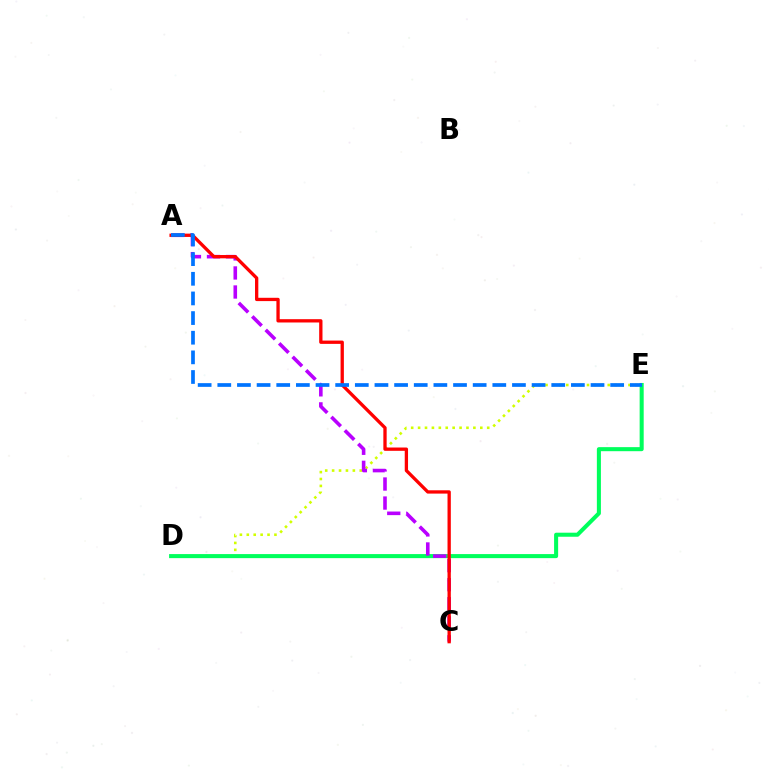{('D', 'E'): [{'color': '#d1ff00', 'line_style': 'dotted', 'thickness': 1.88}, {'color': '#00ff5c', 'line_style': 'solid', 'thickness': 2.92}], ('A', 'C'): [{'color': '#b900ff', 'line_style': 'dashed', 'thickness': 2.59}, {'color': '#ff0000', 'line_style': 'solid', 'thickness': 2.38}], ('A', 'E'): [{'color': '#0074ff', 'line_style': 'dashed', 'thickness': 2.67}]}